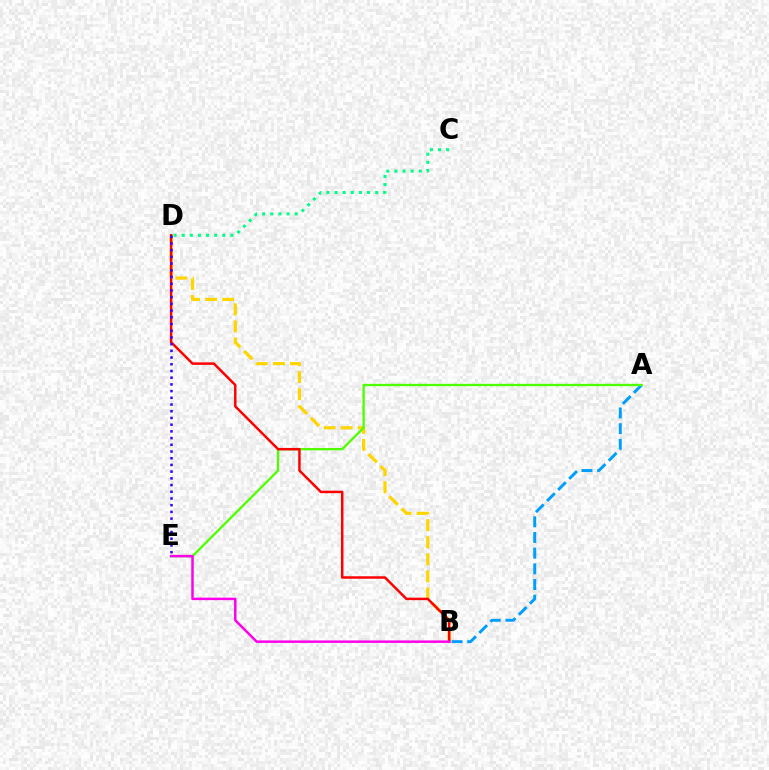{('B', 'D'): [{'color': '#ffd500', 'line_style': 'dashed', 'thickness': 2.32}, {'color': '#ff0000', 'line_style': 'solid', 'thickness': 1.79}], ('A', 'B'): [{'color': '#009eff', 'line_style': 'dashed', 'thickness': 2.13}], ('A', 'E'): [{'color': '#4fff00', 'line_style': 'solid', 'thickness': 1.67}], ('B', 'E'): [{'color': '#ff00ed', 'line_style': 'solid', 'thickness': 1.79}], ('D', 'E'): [{'color': '#3700ff', 'line_style': 'dotted', 'thickness': 1.82}], ('C', 'D'): [{'color': '#00ff86', 'line_style': 'dotted', 'thickness': 2.21}]}